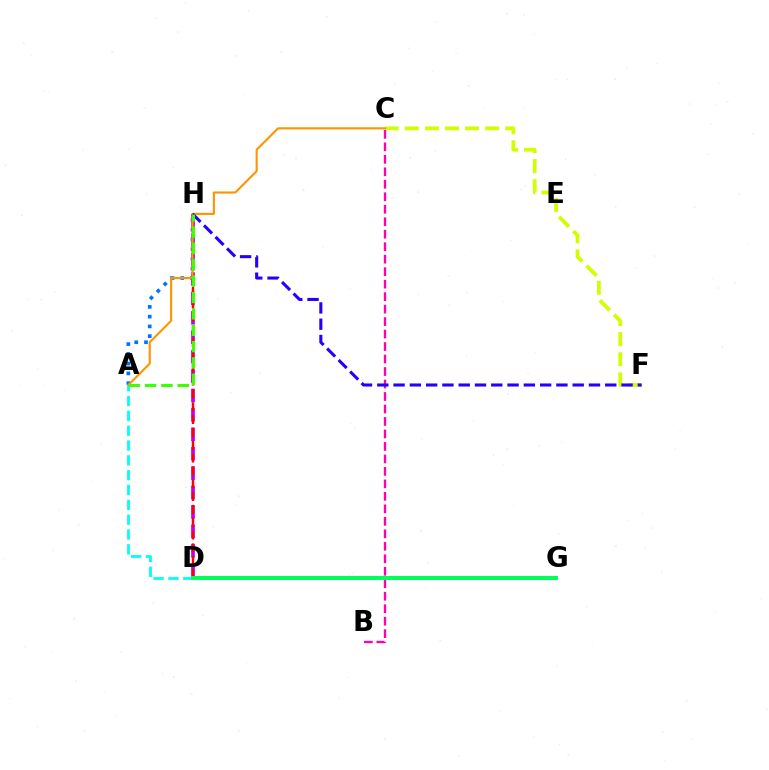{('C', 'F'): [{'color': '#d1ff00', 'line_style': 'dashed', 'thickness': 2.73}], ('D', 'H'): [{'color': '#b900ff', 'line_style': 'dashed', 'thickness': 2.64}, {'color': '#ff0000', 'line_style': 'dashed', 'thickness': 1.74}], ('A', 'H'): [{'color': '#0074ff', 'line_style': 'dotted', 'thickness': 2.65}, {'color': '#3dff00', 'line_style': 'dashed', 'thickness': 2.22}], ('A', 'D'): [{'color': '#00fff6', 'line_style': 'dashed', 'thickness': 2.01}], ('B', 'C'): [{'color': '#ff00ac', 'line_style': 'dashed', 'thickness': 1.7}], ('A', 'C'): [{'color': '#ff9400', 'line_style': 'solid', 'thickness': 1.53}], ('F', 'H'): [{'color': '#2500ff', 'line_style': 'dashed', 'thickness': 2.21}], ('D', 'G'): [{'color': '#00ff5c', 'line_style': 'solid', 'thickness': 2.86}]}